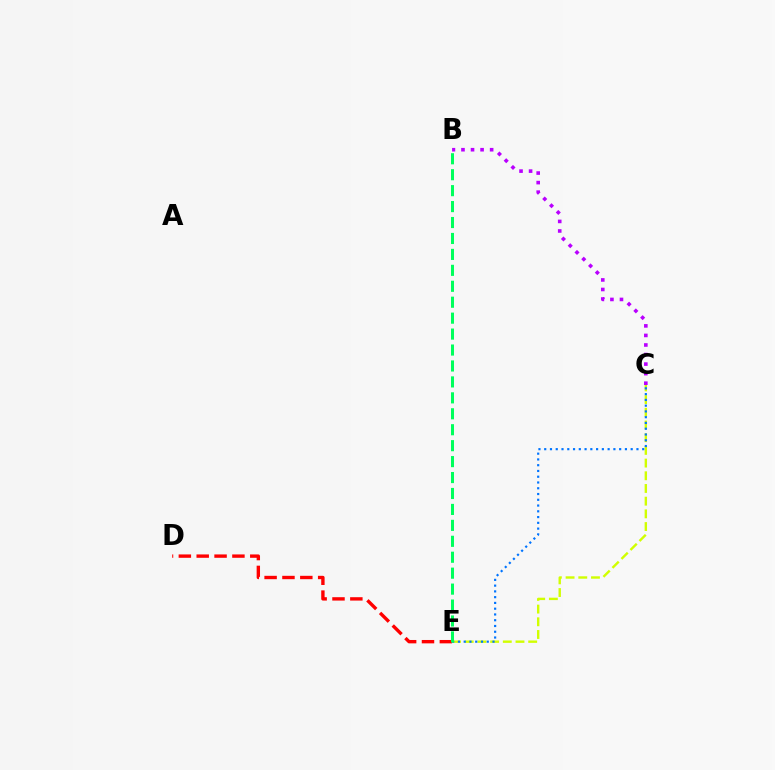{('D', 'E'): [{'color': '#ff0000', 'line_style': 'dashed', 'thickness': 2.43}], ('C', 'E'): [{'color': '#d1ff00', 'line_style': 'dashed', 'thickness': 1.72}, {'color': '#0074ff', 'line_style': 'dotted', 'thickness': 1.57}], ('B', 'E'): [{'color': '#00ff5c', 'line_style': 'dashed', 'thickness': 2.17}], ('B', 'C'): [{'color': '#b900ff', 'line_style': 'dotted', 'thickness': 2.6}]}